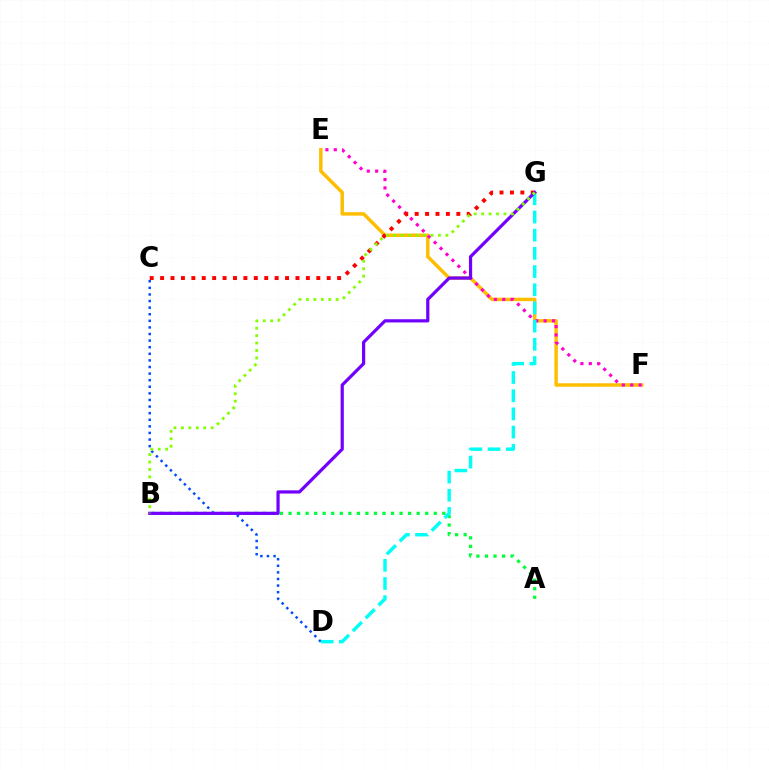{('E', 'F'): [{'color': '#ffbd00', 'line_style': 'solid', 'thickness': 2.49}, {'color': '#ff00cf', 'line_style': 'dotted', 'thickness': 2.28}], ('C', 'D'): [{'color': '#004bff', 'line_style': 'dotted', 'thickness': 1.79}], ('A', 'B'): [{'color': '#00ff39', 'line_style': 'dotted', 'thickness': 2.32}], ('D', 'G'): [{'color': '#00fff6', 'line_style': 'dashed', 'thickness': 2.47}], ('C', 'G'): [{'color': '#ff0000', 'line_style': 'dotted', 'thickness': 2.83}], ('B', 'G'): [{'color': '#7200ff', 'line_style': 'solid', 'thickness': 2.31}, {'color': '#84ff00', 'line_style': 'dotted', 'thickness': 2.02}]}